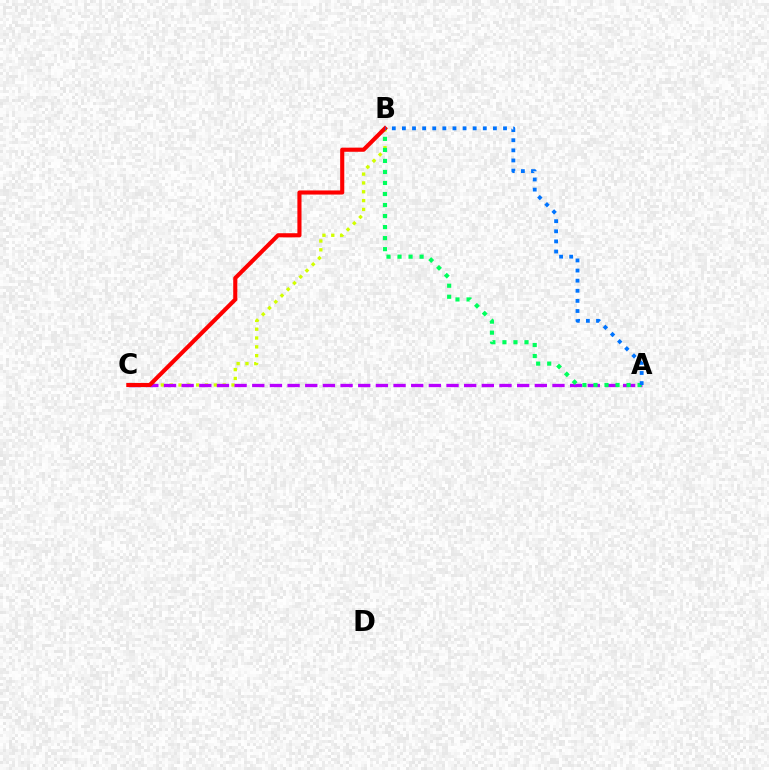{('B', 'C'): [{'color': '#d1ff00', 'line_style': 'dotted', 'thickness': 2.4}, {'color': '#ff0000', 'line_style': 'solid', 'thickness': 2.96}], ('A', 'C'): [{'color': '#b900ff', 'line_style': 'dashed', 'thickness': 2.4}], ('A', 'B'): [{'color': '#00ff5c', 'line_style': 'dotted', 'thickness': 3.0}, {'color': '#0074ff', 'line_style': 'dotted', 'thickness': 2.75}]}